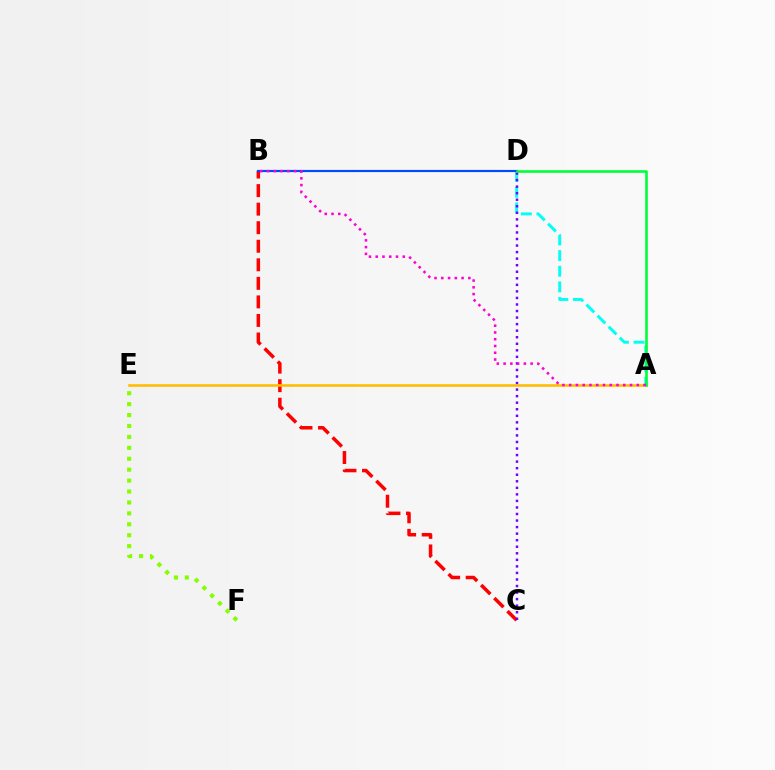{('A', 'D'): [{'color': '#00fff6', 'line_style': 'dashed', 'thickness': 2.13}, {'color': '#00ff39', 'line_style': 'solid', 'thickness': 1.88}], ('B', 'C'): [{'color': '#ff0000', 'line_style': 'dashed', 'thickness': 2.52}], ('C', 'D'): [{'color': '#7200ff', 'line_style': 'dotted', 'thickness': 1.78}], ('A', 'E'): [{'color': '#ffbd00', 'line_style': 'solid', 'thickness': 1.87}], ('B', 'D'): [{'color': '#004bff', 'line_style': 'solid', 'thickness': 1.57}], ('E', 'F'): [{'color': '#84ff00', 'line_style': 'dotted', 'thickness': 2.97}], ('A', 'B'): [{'color': '#ff00cf', 'line_style': 'dotted', 'thickness': 1.84}]}